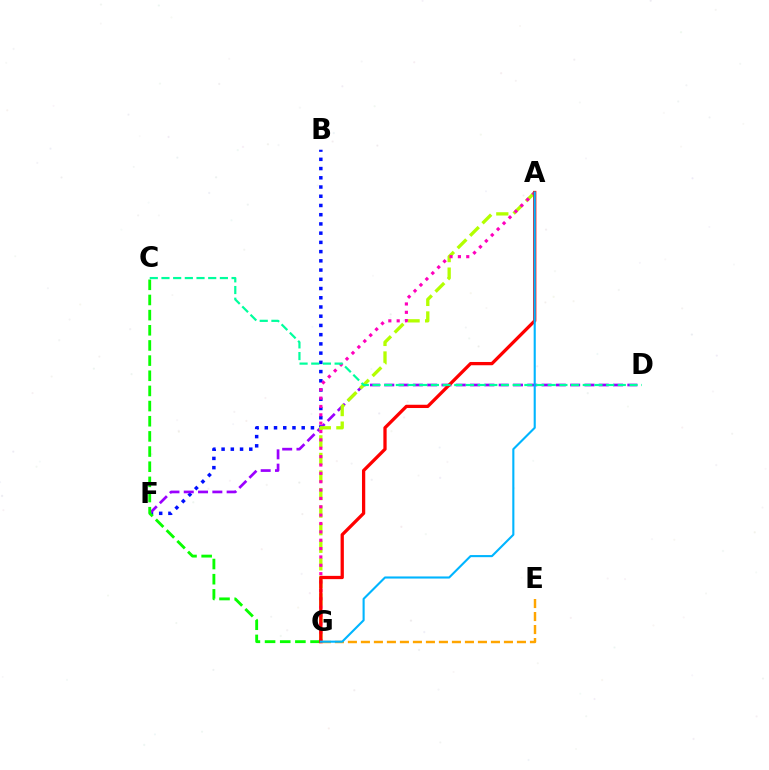{('B', 'F'): [{'color': '#0010ff', 'line_style': 'dotted', 'thickness': 2.51}], ('D', 'F'): [{'color': '#9b00ff', 'line_style': 'dashed', 'thickness': 1.94}], ('A', 'G'): [{'color': '#b3ff00', 'line_style': 'dashed', 'thickness': 2.39}, {'color': '#ff00bd', 'line_style': 'dotted', 'thickness': 2.27}, {'color': '#ff0000', 'line_style': 'solid', 'thickness': 2.36}, {'color': '#00b5ff', 'line_style': 'solid', 'thickness': 1.52}], ('C', 'G'): [{'color': '#08ff00', 'line_style': 'dashed', 'thickness': 2.06}], ('E', 'G'): [{'color': '#ffa500', 'line_style': 'dashed', 'thickness': 1.77}], ('C', 'D'): [{'color': '#00ff9d', 'line_style': 'dashed', 'thickness': 1.59}]}